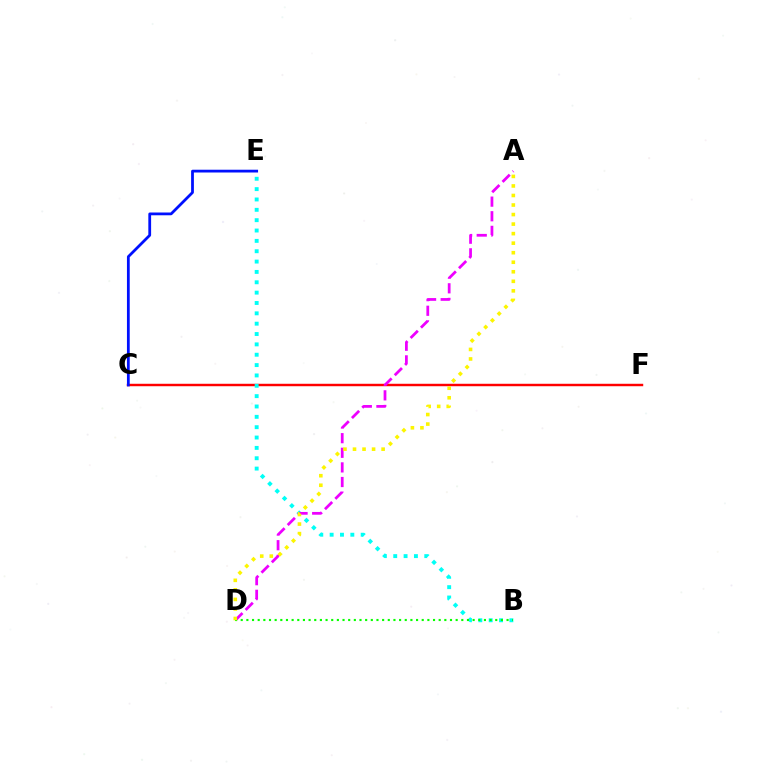{('C', 'F'): [{'color': '#ff0000', 'line_style': 'solid', 'thickness': 1.76}], ('B', 'E'): [{'color': '#00fff6', 'line_style': 'dotted', 'thickness': 2.81}], ('C', 'E'): [{'color': '#0010ff', 'line_style': 'solid', 'thickness': 2.0}], ('A', 'D'): [{'color': '#ee00ff', 'line_style': 'dashed', 'thickness': 1.99}, {'color': '#fcf500', 'line_style': 'dotted', 'thickness': 2.59}], ('B', 'D'): [{'color': '#08ff00', 'line_style': 'dotted', 'thickness': 1.54}]}